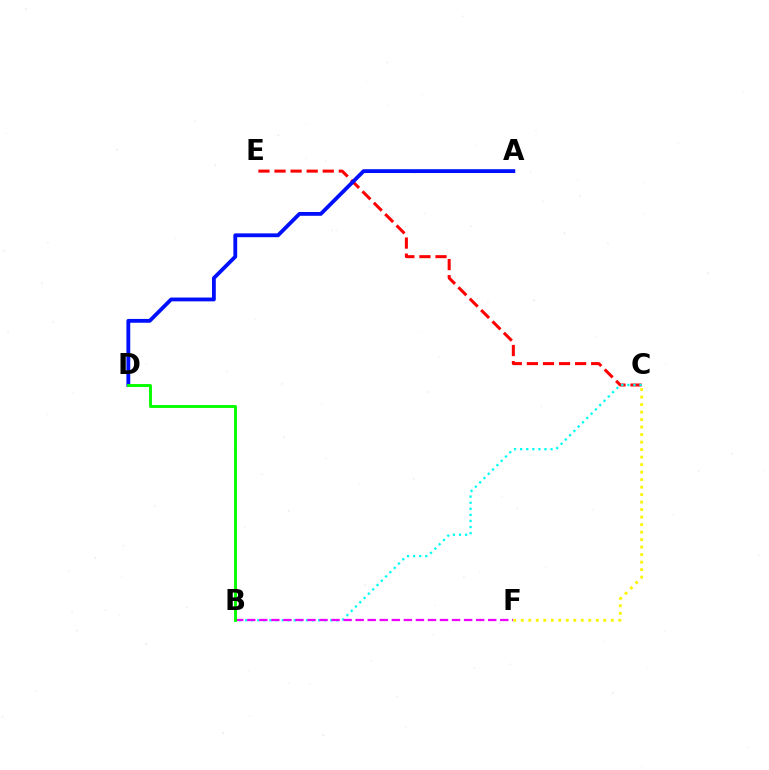{('C', 'E'): [{'color': '#ff0000', 'line_style': 'dashed', 'thickness': 2.18}], ('B', 'C'): [{'color': '#00fff6', 'line_style': 'dotted', 'thickness': 1.65}], ('C', 'F'): [{'color': '#fcf500', 'line_style': 'dotted', 'thickness': 2.04}], ('B', 'F'): [{'color': '#ee00ff', 'line_style': 'dashed', 'thickness': 1.64}], ('A', 'D'): [{'color': '#0010ff', 'line_style': 'solid', 'thickness': 2.75}], ('B', 'D'): [{'color': '#08ff00', 'line_style': 'solid', 'thickness': 2.1}]}